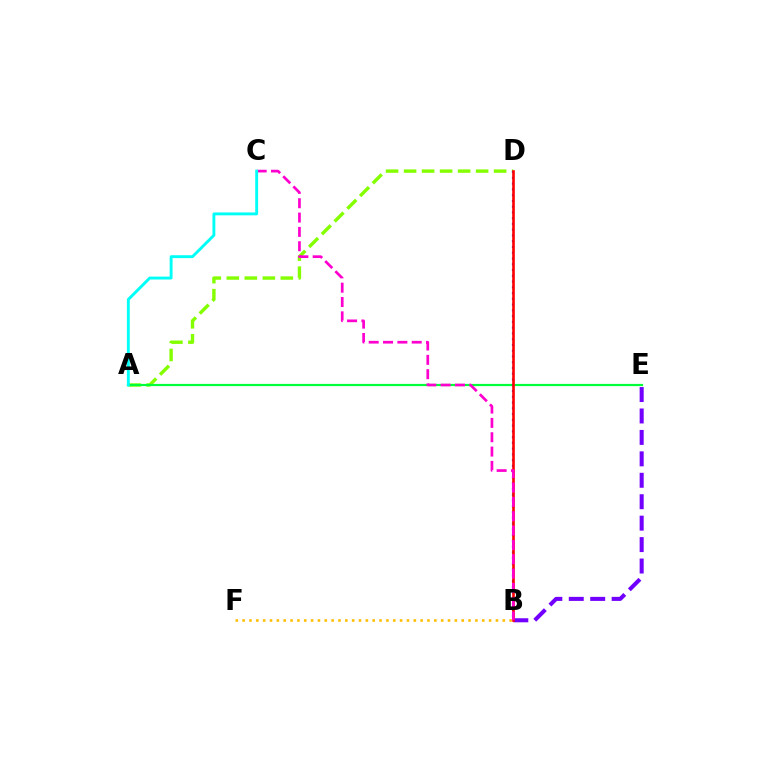{('A', 'D'): [{'color': '#84ff00', 'line_style': 'dashed', 'thickness': 2.45}], ('B', 'F'): [{'color': '#ffbd00', 'line_style': 'dotted', 'thickness': 1.86}], ('A', 'E'): [{'color': '#00ff39', 'line_style': 'solid', 'thickness': 1.59}], ('B', 'D'): [{'color': '#004bff', 'line_style': 'dotted', 'thickness': 1.57}, {'color': '#ff0000', 'line_style': 'solid', 'thickness': 1.89}], ('B', 'E'): [{'color': '#7200ff', 'line_style': 'dashed', 'thickness': 2.91}], ('B', 'C'): [{'color': '#ff00cf', 'line_style': 'dashed', 'thickness': 1.95}], ('A', 'C'): [{'color': '#00fff6', 'line_style': 'solid', 'thickness': 2.08}]}